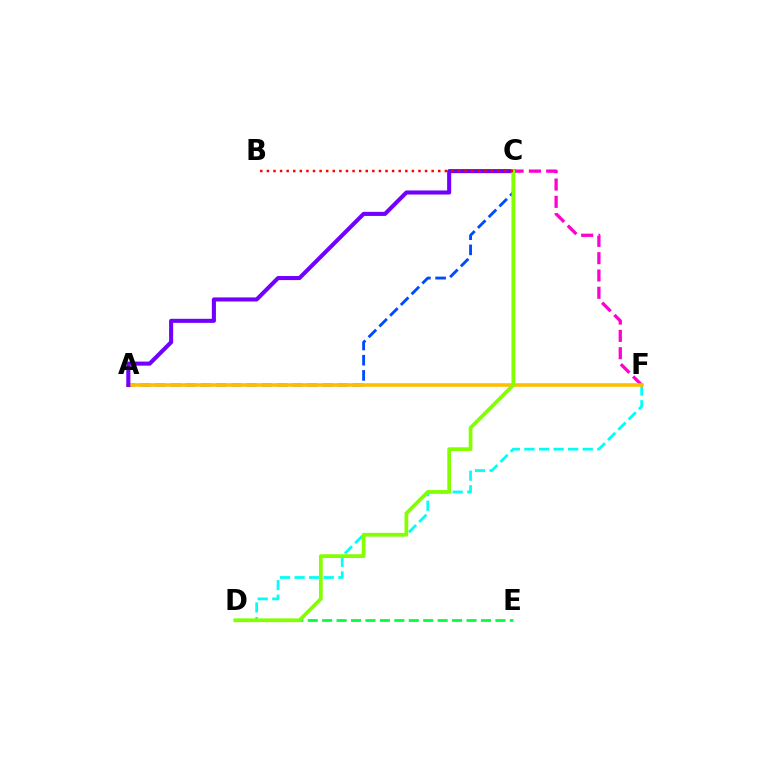{('D', 'E'): [{'color': '#00ff39', 'line_style': 'dashed', 'thickness': 1.96}], ('D', 'F'): [{'color': '#00fff6', 'line_style': 'dashed', 'thickness': 1.98}], ('A', 'C'): [{'color': '#004bff', 'line_style': 'dashed', 'thickness': 2.06}, {'color': '#7200ff', 'line_style': 'solid', 'thickness': 2.93}], ('C', 'F'): [{'color': '#ff00cf', 'line_style': 'dashed', 'thickness': 2.35}], ('A', 'F'): [{'color': '#ffbd00', 'line_style': 'solid', 'thickness': 2.58}], ('C', 'D'): [{'color': '#84ff00', 'line_style': 'solid', 'thickness': 2.7}], ('B', 'C'): [{'color': '#ff0000', 'line_style': 'dotted', 'thickness': 1.79}]}